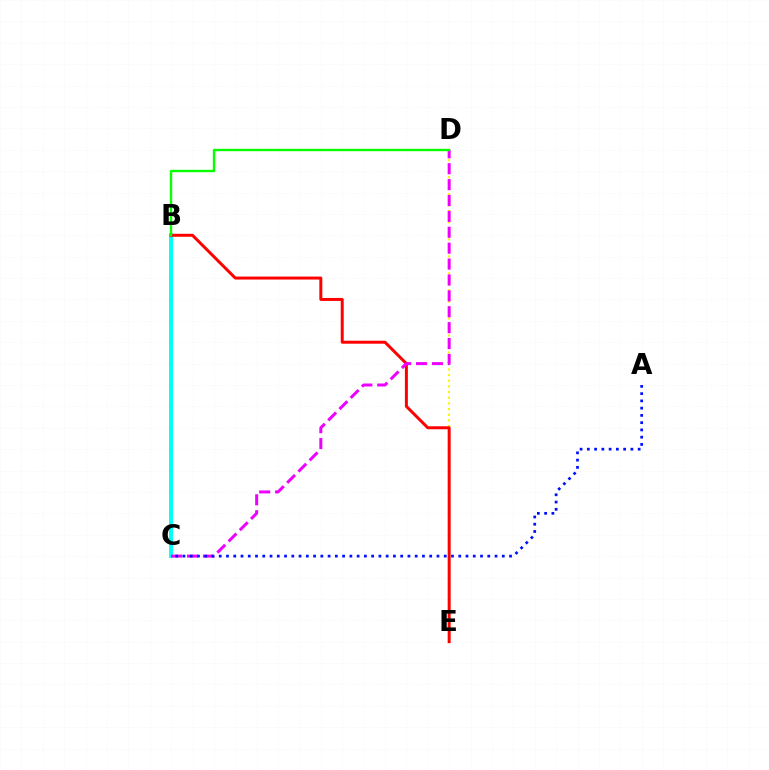{('B', 'C'): [{'color': '#00fff6', 'line_style': 'solid', 'thickness': 2.83}], ('D', 'E'): [{'color': '#fcf500', 'line_style': 'dotted', 'thickness': 1.54}], ('B', 'E'): [{'color': '#ff0000', 'line_style': 'solid', 'thickness': 2.15}], ('C', 'D'): [{'color': '#ee00ff', 'line_style': 'dashed', 'thickness': 2.16}], ('A', 'C'): [{'color': '#0010ff', 'line_style': 'dotted', 'thickness': 1.97}], ('B', 'D'): [{'color': '#08ff00', 'line_style': 'solid', 'thickness': 1.72}]}